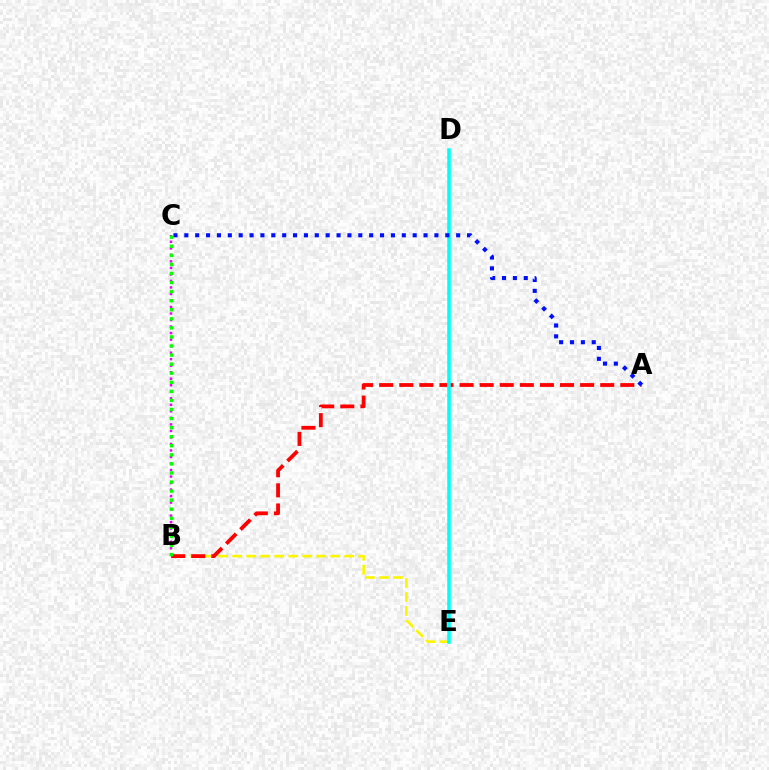{('B', 'E'): [{'color': '#fcf500', 'line_style': 'dashed', 'thickness': 1.9}], ('B', 'C'): [{'color': '#ee00ff', 'line_style': 'dotted', 'thickness': 1.77}, {'color': '#08ff00', 'line_style': 'dotted', 'thickness': 2.46}], ('A', 'B'): [{'color': '#ff0000', 'line_style': 'dashed', 'thickness': 2.73}], ('D', 'E'): [{'color': '#00fff6', 'line_style': 'solid', 'thickness': 2.53}], ('A', 'C'): [{'color': '#0010ff', 'line_style': 'dotted', 'thickness': 2.95}]}